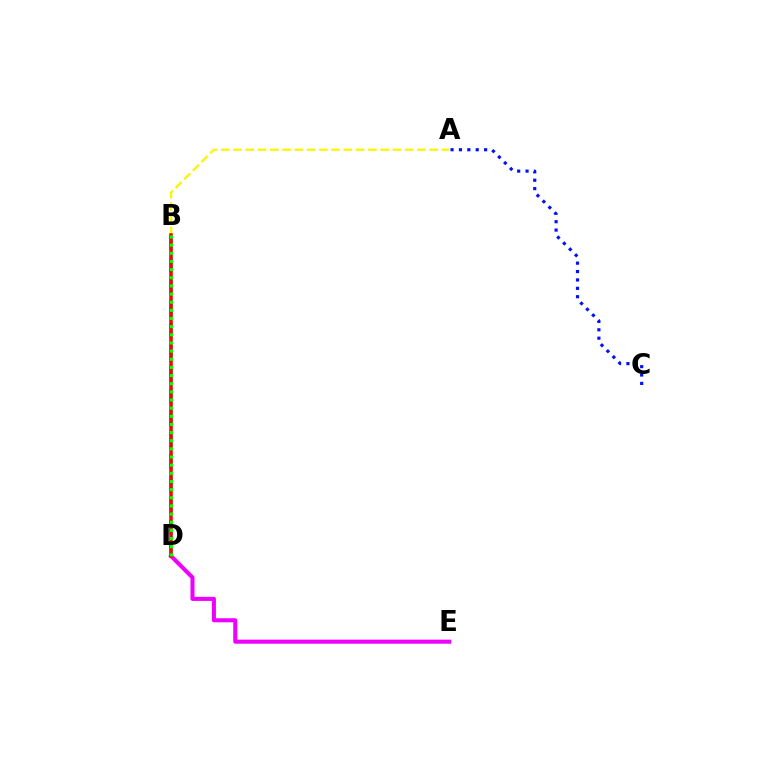{('A', 'B'): [{'color': '#fcf500', 'line_style': 'dashed', 'thickness': 1.67}], ('D', 'E'): [{'color': '#ee00ff', 'line_style': 'solid', 'thickness': 2.92}], ('B', 'D'): [{'color': '#00fff6', 'line_style': 'dashed', 'thickness': 2.98}, {'color': '#ff0000', 'line_style': 'solid', 'thickness': 2.54}, {'color': '#08ff00', 'line_style': 'dotted', 'thickness': 2.21}], ('A', 'C'): [{'color': '#0010ff', 'line_style': 'dotted', 'thickness': 2.28}]}